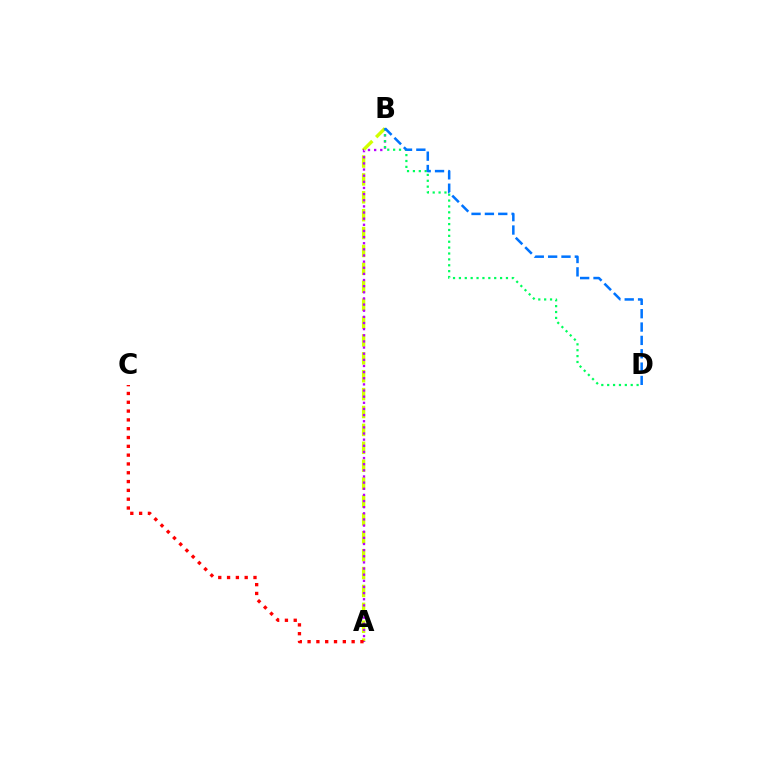{('A', 'B'): [{'color': '#d1ff00', 'line_style': 'dashed', 'thickness': 2.43}, {'color': '#b900ff', 'line_style': 'dotted', 'thickness': 1.67}], ('B', 'D'): [{'color': '#00ff5c', 'line_style': 'dotted', 'thickness': 1.6}, {'color': '#0074ff', 'line_style': 'dashed', 'thickness': 1.81}], ('A', 'C'): [{'color': '#ff0000', 'line_style': 'dotted', 'thickness': 2.39}]}